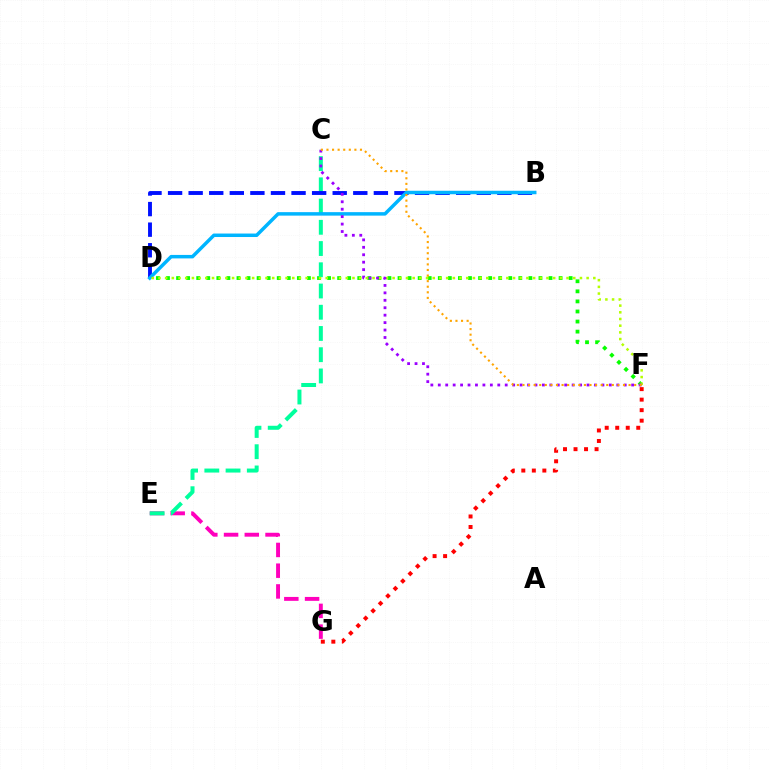{('E', 'G'): [{'color': '#ff00bd', 'line_style': 'dashed', 'thickness': 2.82}], ('D', 'F'): [{'color': '#08ff00', 'line_style': 'dotted', 'thickness': 2.74}, {'color': '#b3ff00', 'line_style': 'dotted', 'thickness': 1.82}], ('C', 'E'): [{'color': '#00ff9d', 'line_style': 'dashed', 'thickness': 2.88}], ('B', 'D'): [{'color': '#0010ff', 'line_style': 'dashed', 'thickness': 2.8}, {'color': '#00b5ff', 'line_style': 'solid', 'thickness': 2.51}], ('F', 'G'): [{'color': '#ff0000', 'line_style': 'dotted', 'thickness': 2.86}], ('C', 'F'): [{'color': '#9b00ff', 'line_style': 'dotted', 'thickness': 2.02}, {'color': '#ffa500', 'line_style': 'dotted', 'thickness': 1.52}]}